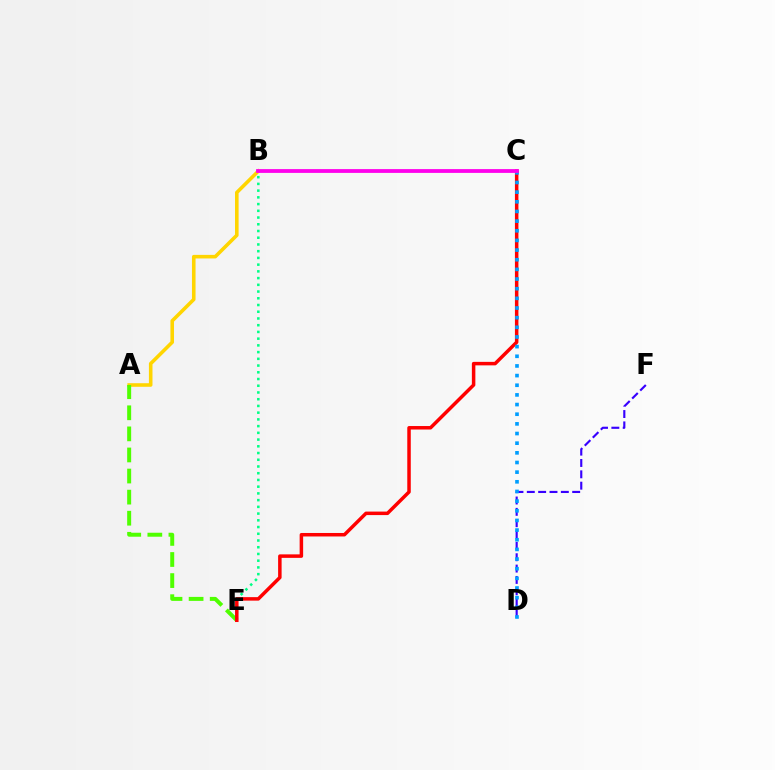{('D', 'F'): [{'color': '#3700ff', 'line_style': 'dashed', 'thickness': 1.54}], ('A', 'B'): [{'color': '#ffd500', 'line_style': 'solid', 'thickness': 2.58}], ('B', 'E'): [{'color': '#00ff86', 'line_style': 'dotted', 'thickness': 1.83}], ('A', 'E'): [{'color': '#4fff00', 'line_style': 'dashed', 'thickness': 2.86}], ('C', 'E'): [{'color': '#ff0000', 'line_style': 'solid', 'thickness': 2.51}], ('C', 'D'): [{'color': '#009eff', 'line_style': 'dotted', 'thickness': 2.62}], ('B', 'C'): [{'color': '#ff00ed', 'line_style': 'solid', 'thickness': 2.73}]}